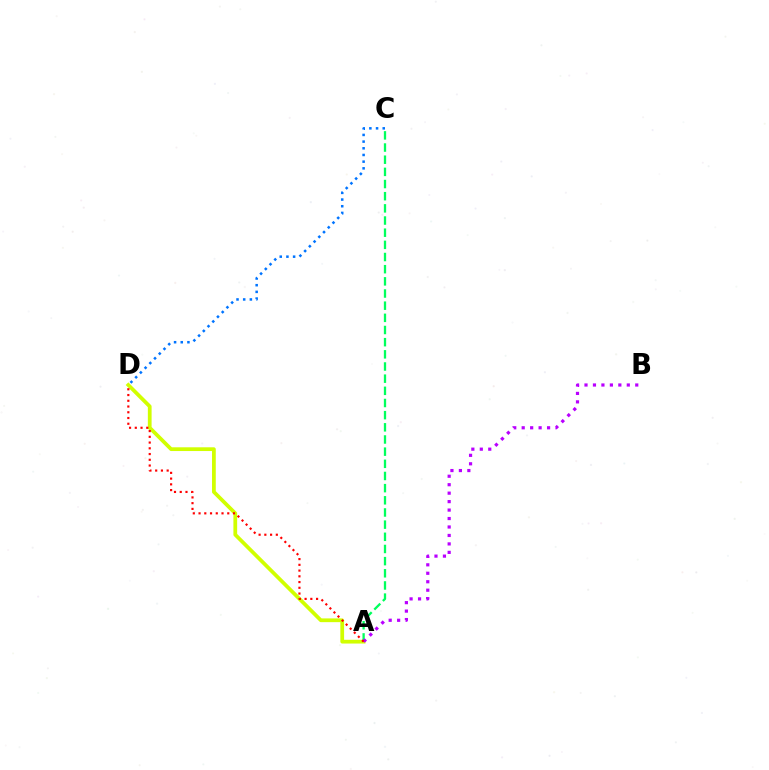{('A', 'D'): [{'color': '#d1ff00', 'line_style': 'solid', 'thickness': 2.7}, {'color': '#ff0000', 'line_style': 'dotted', 'thickness': 1.56}], ('A', 'C'): [{'color': '#00ff5c', 'line_style': 'dashed', 'thickness': 1.65}], ('A', 'B'): [{'color': '#b900ff', 'line_style': 'dotted', 'thickness': 2.3}], ('C', 'D'): [{'color': '#0074ff', 'line_style': 'dotted', 'thickness': 1.82}]}